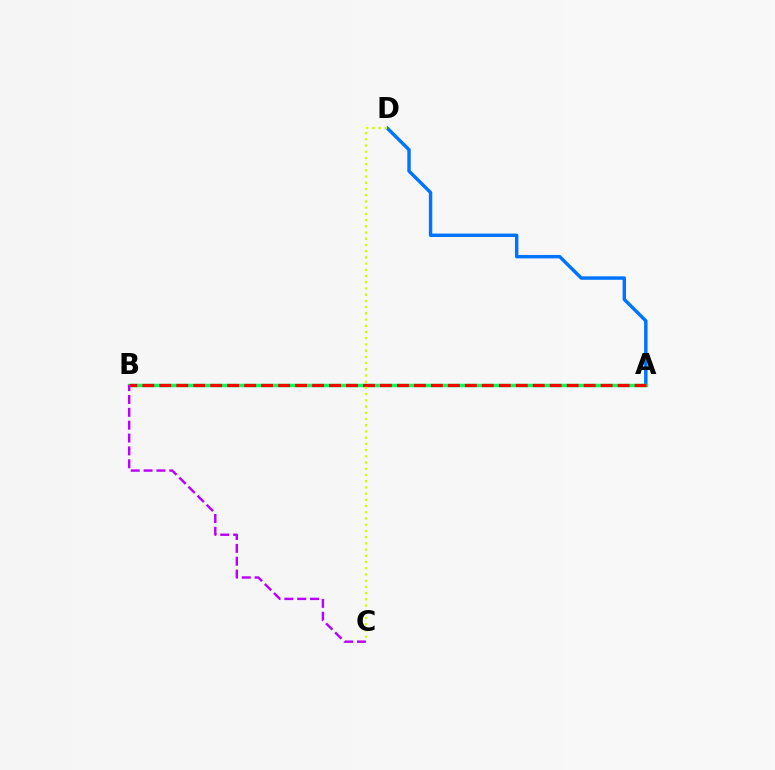{('A', 'D'): [{'color': '#0074ff', 'line_style': 'solid', 'thickness': 2.47}], ('A', 'B'): [{'color': '#00ff5c', 'line_style': 'solid', 'thickness': 2.51}, {'color': '#ff0000', 'line_style': 'dashed', 'thickness': 2.31}], ('C', 'D'): [{'color': '#d1ff00', 'line_style': 'dotted', 'thickness': 1.69}], ('B', 'C'): [{'color': '#b900ff', 'line_style': 'dashed', 'thickness': 1.75}]}